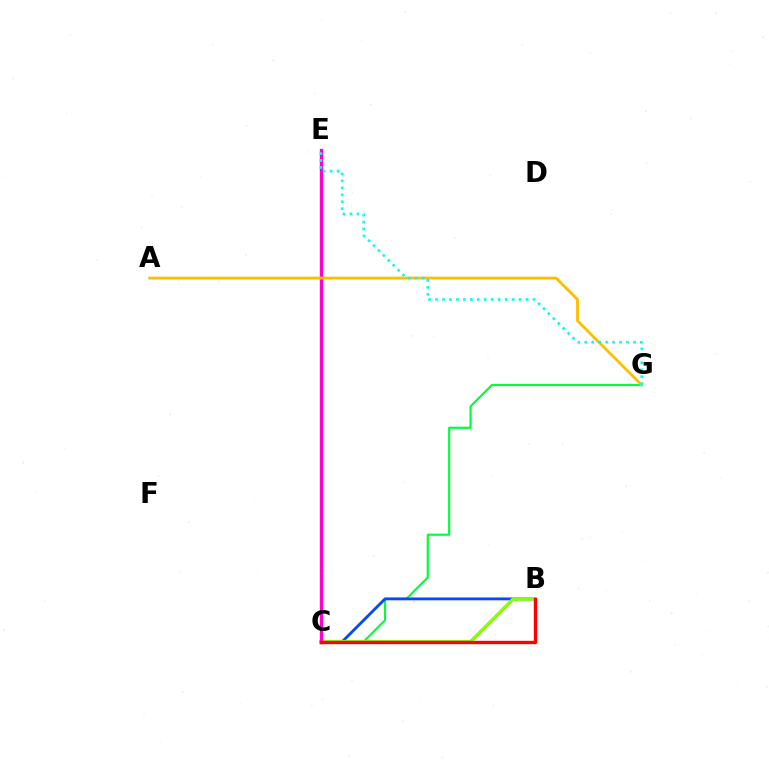{('C', 'G'): [{'color': '#00ff39', 'line_style': 'solid', 'thickness': 1.57}], ('B', 'C'): [{'color': '#004bff', 'line_style': 'solid', 'thickness': 2.05}, {'color': '#84ff00', 'line_style': 'solid', 'thickness': 2.55}, {'color': '#ff0000', 'line_style': 'solid', 'thickness': 2.42}], ('C', 'E'): [{'color': '#7200ff', 'line_style': 'solid', 'thickness': 2.22}, {'color': '#ff00cf', 'line_style': 'solid', 'thickness': 2.35}], ('A', 'G'): [{'color': '#ffbd00', 'line_style': 'solid', 'thickness': 2.04}], ('E', 'G'): [{'color': '#00fff6', 'line_style': 'dotted', 'thickness': 1.89}]}